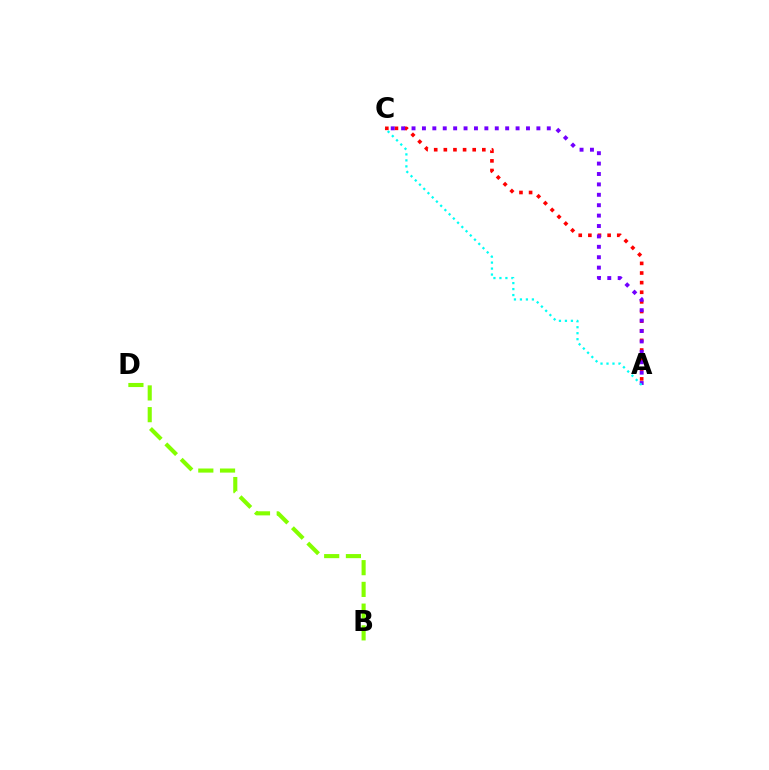{('A', 'C'): [{'color': '#ff0000', 'line_style': 'dotted', 'thickness': 2.62}, {'color': '#7200ff', 'line_style': 'dotted', 'thickness': 2.83}, {'color': '#00fff6', 'line_style': 'dotted', 'thickness': 1.63}], ('B', 'D'): [{'color': '#84ff00', 'line_style': 'dashed', 'thickness': 2.95}]}